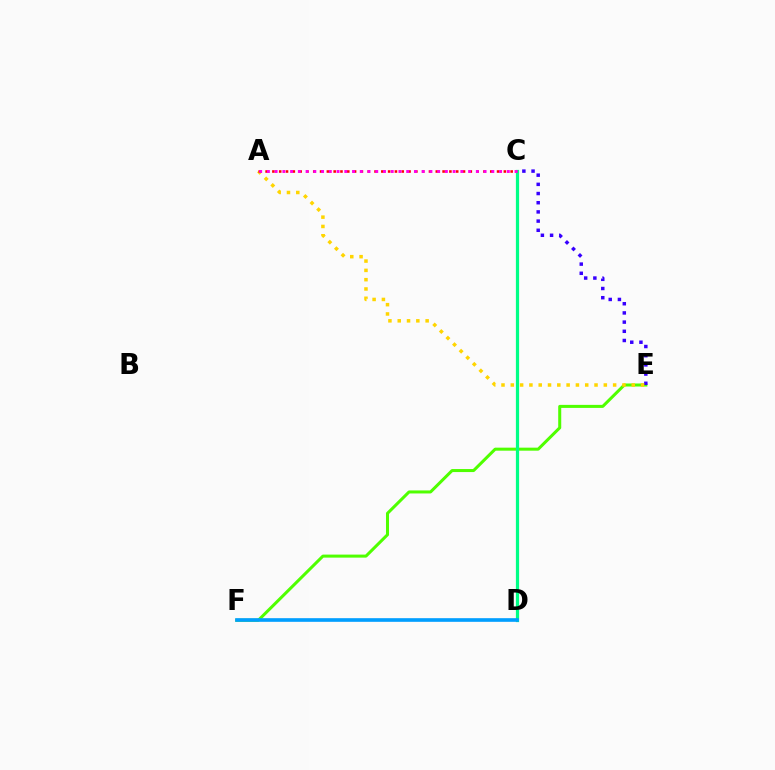{('E', 'F'): [{'color': '#4fff00', 'line_style': 'solid', 'thickness': 2.18}], ('C', 'D'): [{'color': '#00ff86', 'line_style': 'solid', 'thickness': 2.32}], ('C', 'E'): [{'color': '#3700ff', 'line_style': 'dotted', 'thickness': 2.5}], ('D', 'F'): [{'color': '#009eff', 'line_style': 'solid', 'thickness': 2.62}], ('A', 'E'): [{'color': '#ffd500', 'line_style': 'dotted', 'thickness': 2.53}], ('A', 'C'): [{'color': '#ff0000', 'line_style': 'dotted', 'thickness': 1.85}, {'color': '#ff00ed', 'line_style': 'dotted', 'thickness': 2.1}]}